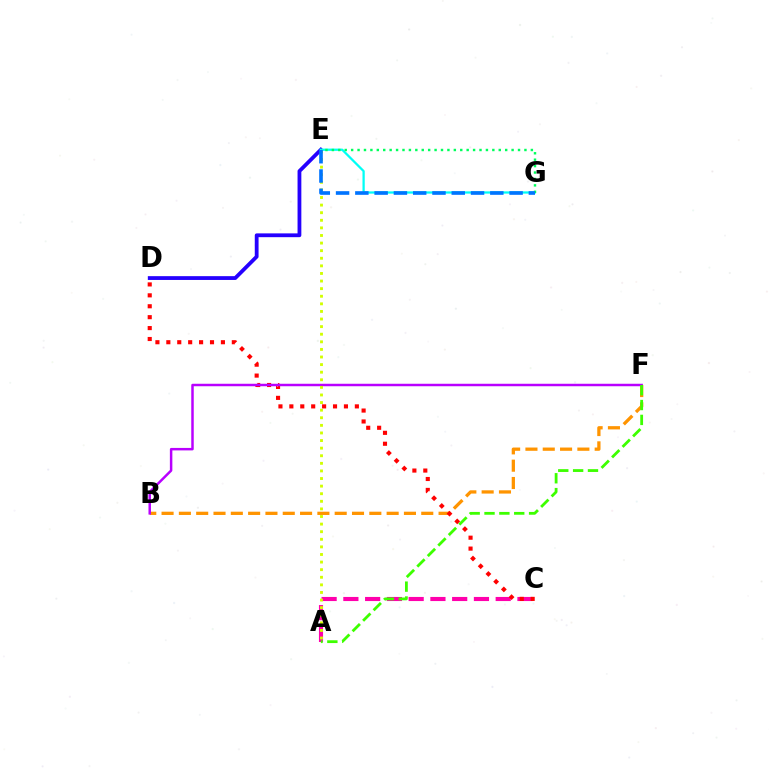{('B', 'F'): [{'color': '#ff9400', 'line_style': 'dashed', 'thickness': 2.35}, {'color': '#b900ff', 'line_style': 'solid', 'thickness': 1.78}], ('A', 'C'): [{'color': '#ff00ac', 'line_style': 'dashed', 'thickness': 2.96}], ('C', 'D'): [{'color': '#ff0000', 'line_style': 'dotted', 'thickness': 2.97}], ('D', 'E'): [{'color': '#2500ff', 'line_style': 'solid', 'thickness': 2.73}], ('E', 'G'): [{'color': '#00fff6', 'line_style': 'solid', 'thickness': 1.63}, {'color': '#00ff5c', 'line_style': 'dotted', 'thickness': 1.74}, {'color': '#0074ff', 'line_style': 'dashed', 'thickness': 2.62}], ('A', 'F'): [{'color': '#3dff00', 'line_style': 'dashed', 'thickness': 2.02}], ('A', 'E'): [{'color': '#d1ff00', 'line_style': 'dotted', 'thickness': 2.06}]}